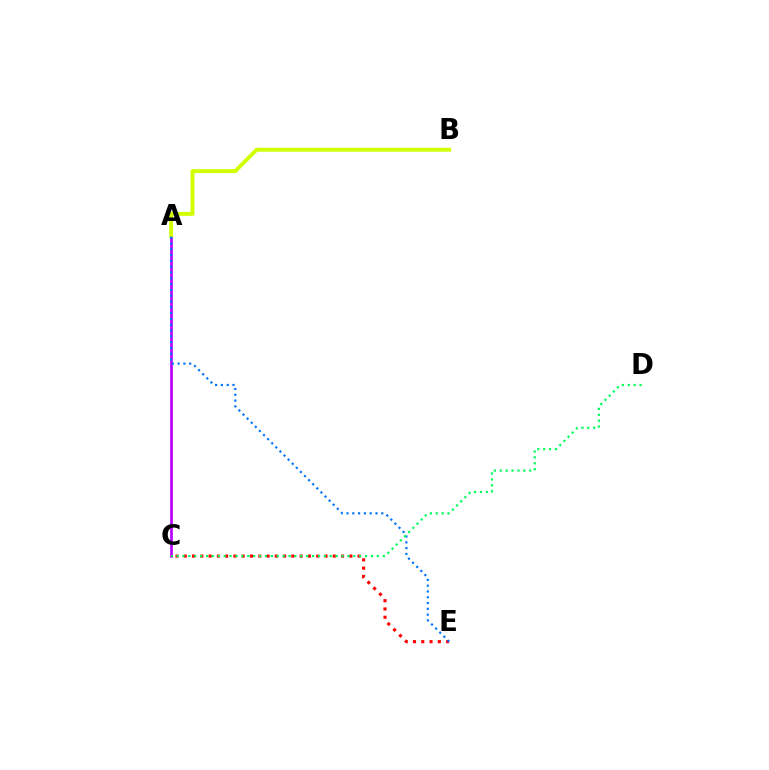{('A', 'C'): [{'color': '#b900ff', 'line_style': 'solid', 'thickness': 1.93}], ('A', 'B'): [{'color': '#d1ff00', 'line_style': 'solid', 'thickness': 2.82}], ('C', 'E'): [{'color': '#ff0000', 'line_style': 'dotted', 'thickness': 2.25}], ('A', 'E'): [{'color': '#0074ff', 'line_style': 'dotted', 'thickness': 1.58}], ('C', 'D'): [{'color': '#00ff5c', 'line_style': 'dotted', 'thickness': 1.6}]}